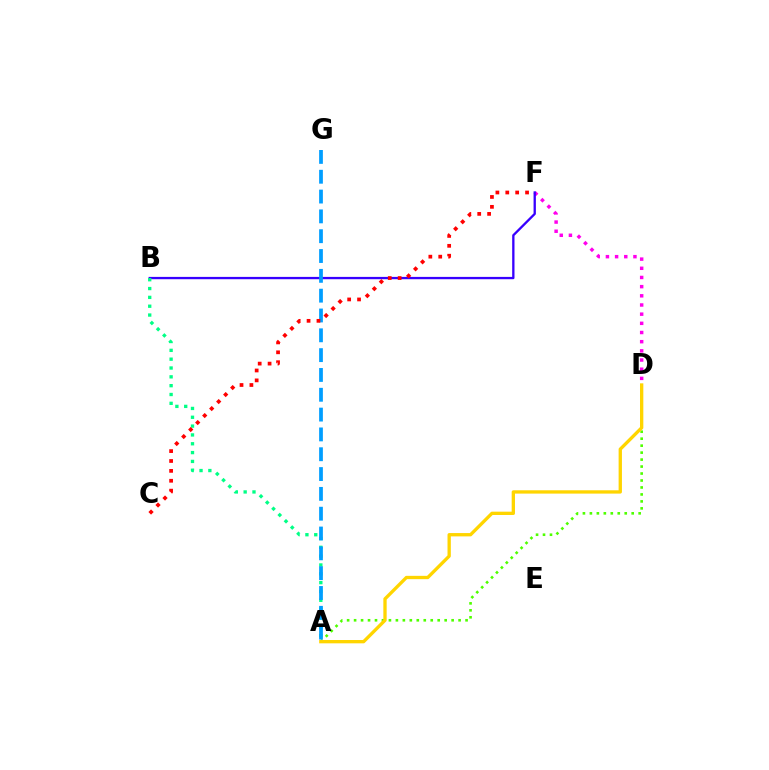{('D', 'F'): [{'color': '#ff00ed', 'line_style': 'dotted', 'thickness': 2.49}], ('B', 'F'): [{'color': '#3700ff', 'line_style': 'solid', 'thickness': 1.67}], ('A', 'D'): [{'color': '#4fff00', 'line_style': 'dotted', 'thickness': 1.89}, {'color': '#ffd500', 'line_style': 'solid', 'thickness': 2.39}], ('A', 'B'): [{'color': '#00ff86', 'line_style': 'dotted', 'thickness': 2.4}], ('A', 'G'): [{'color': '#009eff', 'line_style': 'dashed', 'thickness': 2.69}], ('C', 'F'): [{'color': '#ff0000', 'line_style': 'dotted', 'thickness': 2.69}]}